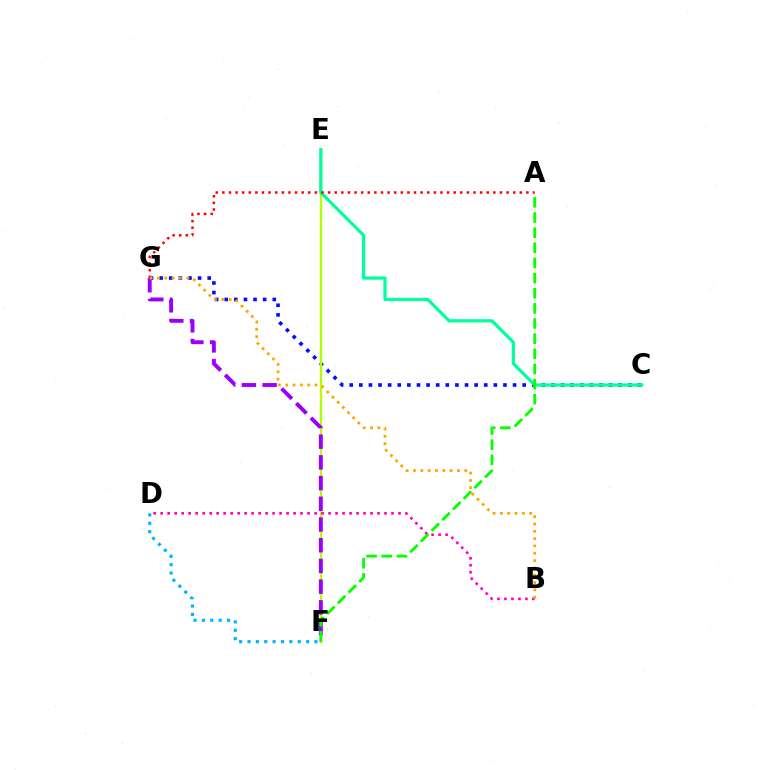{('C', 'G'): [{'color': '#0010ff', 'line_style': 'dotted', 'thickness': 2.61}], ('E', 'F'): [{'color': '#b3ff00', 'line_style': 'solid', 'thickness': 1.7}], ('C', 'E'): [{'color': '#00ff9d', 'line_style': 'solid', 'thickness': 2.33}], ('D', 'F'): [{'color': '#00b5ff', 'line_style': 'dotted', 'thickness': 2.28}], ('F', 'G'): [{'color': '#9b00ff', 'line_style': 'dashed', 'thickness': 2.81}], ('B', 'D'): [{'color': '#ff00bd', 'line_style': 'dotted', 'thickness': 1.9}], ('A', 'F'): [{'color': '#08ff00', 'line_style': 'dashed', 'thickness': 2.06}], ('A', 'G'): [{'color': '#ff0000', 'line_style': 'dotted', 'thickness': 1.8}], ('B', 'G'): [{'color': '#ffa500', 'line_style': 'dotted', 'thickness': 1.99}]}